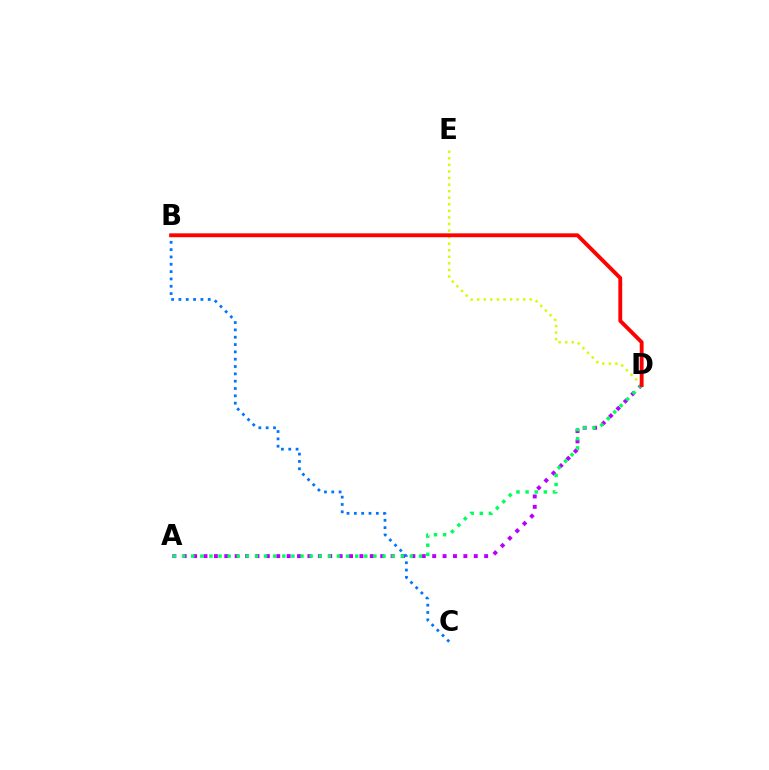{('A', 'D'): [{'color': '#b900ff', 'line_style': 'dotted', 'thickness': 2.82}, {'color': '#00ff5c', 'line_style': 'dotted', 'thickness': 2.48}], ('B', 'C'): [{'color': '#0074ff', 'line_style': 'dotted', 'thickness': 1.99}], ('D', 'E'): [{'color': '#d1ff00', 'line_style': 'dotted', 'thickness': 1.78}], ('B', 'D'): [{'color': '#ff0000', 'line_style': 'solid', 'thickness': 2.78}]}